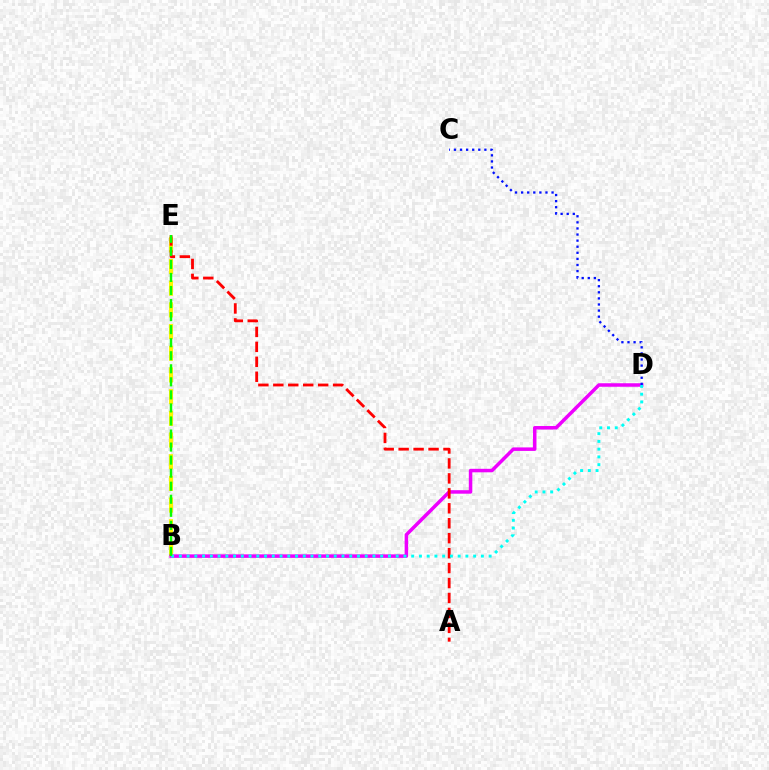{('B', 'E'): [{'color': '#fcf500', 'line_style': 'dashed', 'thickness': 2.95}, {'color': '#08ff00', 'line_style': 'dashed', 'thickness': 1.77}], ('B', 'D'): [{'color': '#ee00ff', 'line_style': 'solid', 'thickness': 2.52}, {'color': '#00fff6', 'line_style': 'dotted', 'thickness': 2.1}], ('A', 'E'): [{'color': '#ff0000', 'line_style': 'dashed', 'thickness': 2.03}], ('C', 'D'): [{'color': '#0010ff', 'line_style': 'dotted', 'thickness': 1.65}]}